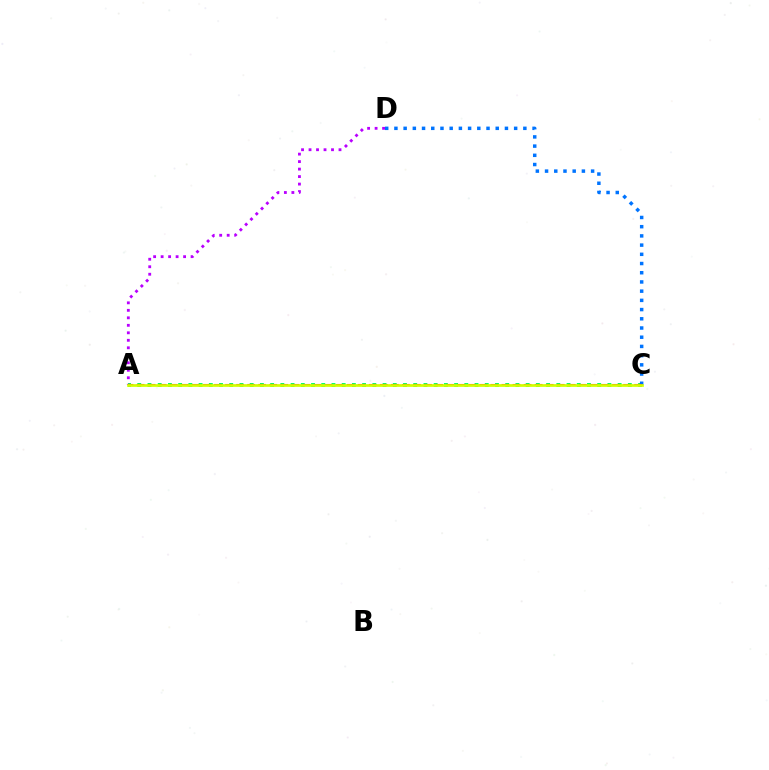{('A', 'C'): [{'color': '#00ff5c', 'line_style': 'dotted', 'thickness': 2.78}, {'color': '#ff0000', 'line_style': 'dashed', 'thickness': 1.5}, {'color': '#d1ff00', 'line_style': 'solid', 'thickness': 1.94}], ('C', 'D'): [{'color': '#0074ff', 'line_style': 'dotted', 'thickness': 2.5}], ('A', 'D'): [{'color': '#b900ff', 'line_style': 'dotted', 'thickness': 2.04}]}